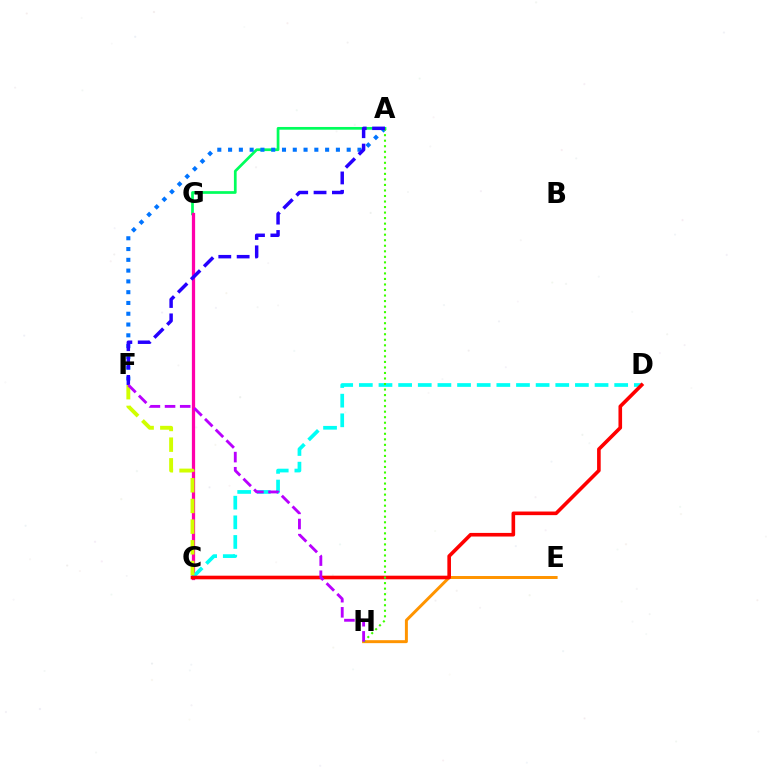{('A', 'G'): [{'color': '#00ff5c', 'line_style': 'solid', 'thickness': 1.96}], ('E', 'H'): [{'color': '#ff9400', 'line_style': 'solid', 'thickness': 2.14}], ('C', 'G'): [{'color': '#ff00ac', 'line_style': 'solid', 'thickness': 2.34}], ('C', 'D'): [{'color': '#00fff6', 'line_style': 'dashed', 'thickness': 2.67}, {'color': '#ff0000', 'line_style': 'solid', 'thickness': 2.6}], ('C', 'F'): [{'color': '#d1ff00', 'line_style': 'dashed', 'thickness': 2.81}], ('A', 'F'): [{'color': '#0074ff', 'line_style': 'dotted', 'thickness': 2.93}, {'color': '#2500ff', 'line_style': 'dashed', 'thickness': 2.49}], ('A', 'H'): [{'color': '#3dff00', 'line_style': 'dotted', 'thickness': 1.5}], ('F', 'H'): [{'color': '#b900ff', 'line_style': 'dashed', 'thickness': 2.06}]}